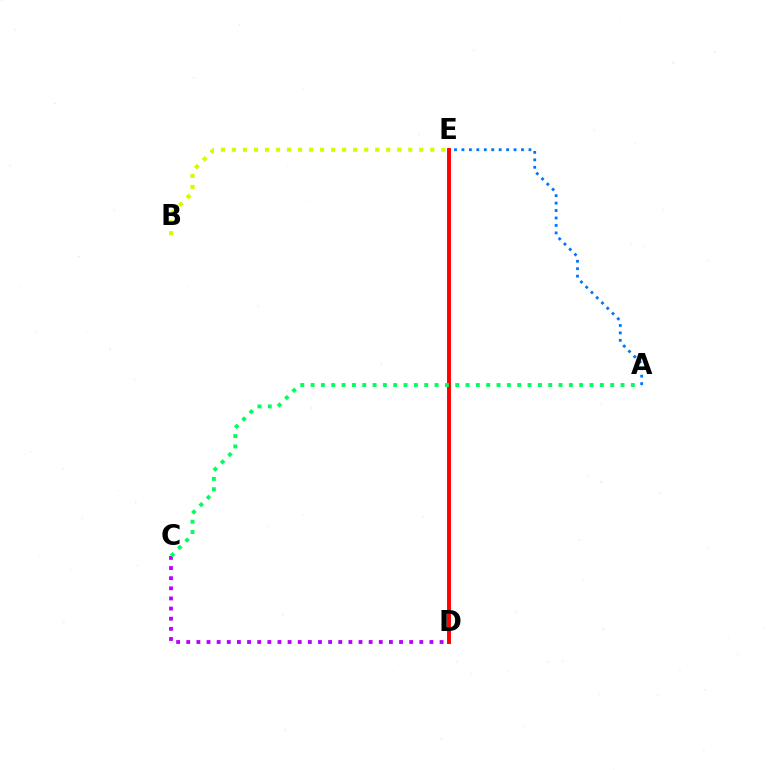{('C', 'D'): [{'color': '#b900ff', 'line_style': 'dotted', 'thickness': 2.75}], ('D', 'E'): [{'color': '#ff0000', 'line_style': 'solid', 'thickness': 2.83}], ('A', 'C'): [{'color': '#00ff5c', 'line_style': 'dotted', 'thickness': 2.81}], ('A', 'E'): [{'color': '#0074ff', 'line_style': 'dotted', 'thickness': 2.02}], ('B', 'E'): [{'color': '#d1ff00', 'line_style': 'dotted', 'thickness': 2.99}]}